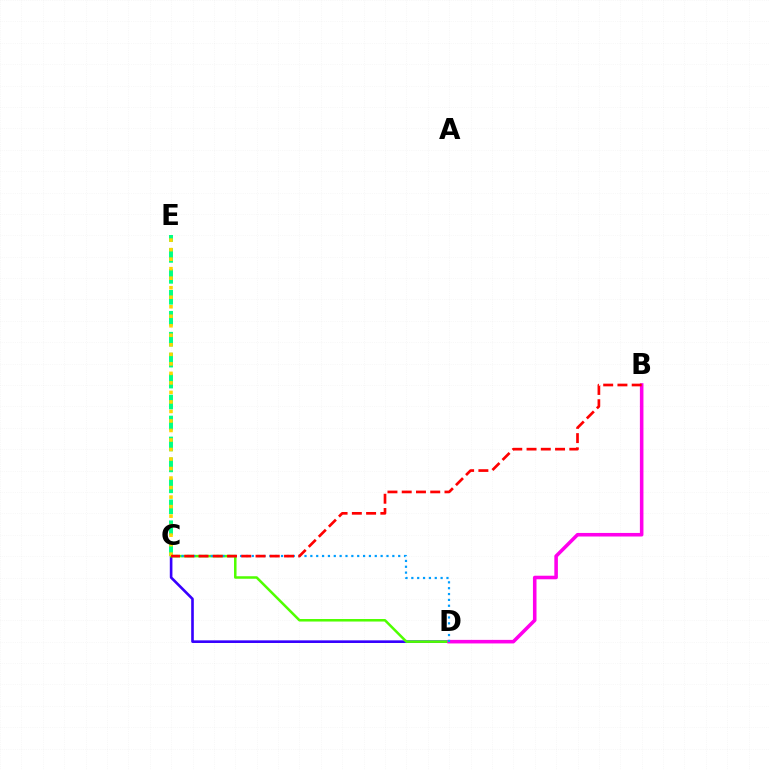{('C', 'D'): [{'color': '#3700ff', 'line_style': 'solid', 'thickness': 1.89}, {'color': '#4fff00', 'line_style': 'solid', 'thickness': 1.81}, {'color': '#009eff', 'line_style': 'dotted', 'thickness': 1.59}], ('C', 'E'): [{'color': '#00ff86', 'line_style': 'dashed', 'thickness': 2.85}, {'color': '#ffd500', 'line_style': 'dotted', 'thickness': 2.59}], ('B', 'D'): [{'color': '#ff00ed', 'line_style': 'solid', 'thickness': 2.56}], ('B', 'C'): [{'color': '#ff0000', 'line_style': 'dashed', 'thickness': 1.94}]}